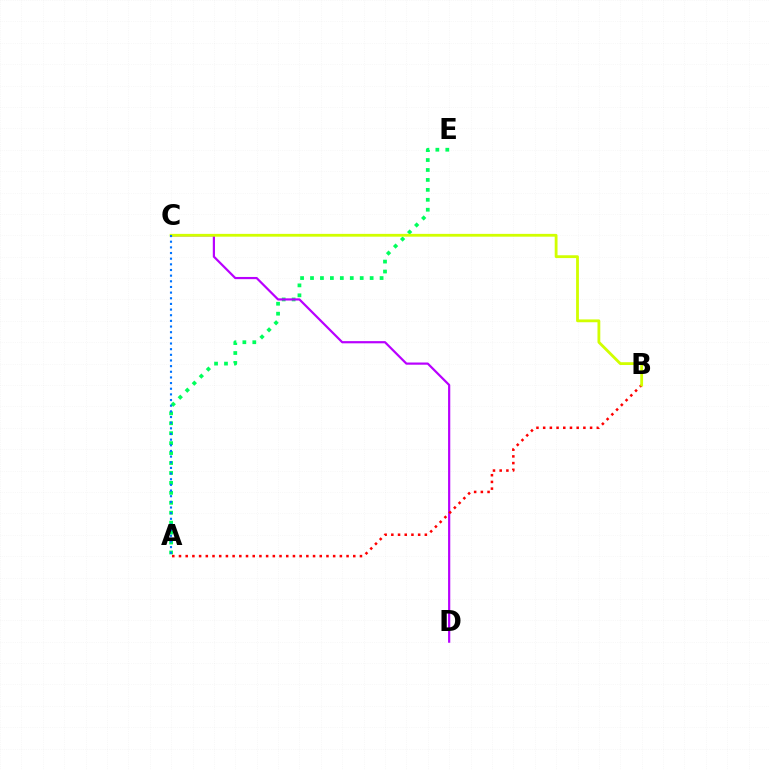{('A', 'E'): [{'color': '#00ff5c', 'line_style': 'dotted', 'thickness': 2.7}], ('C', 'D'): [{'color': '#b900ff', 'line_style': 'solid', 'thickness': 1.58}], ('A', 'B'): [{'color': '#ff0000', 'line_style': 'dotted', 'thickness': 1.82}], ('B', 'C'): [{'color': '#d1ff00', 'line_style': 'solid', 'thickness': 2.03}], ('A', 'C'): [{'color': '#0074ff', 'line_style': 'dotted', 'thickness': 1.54}]}